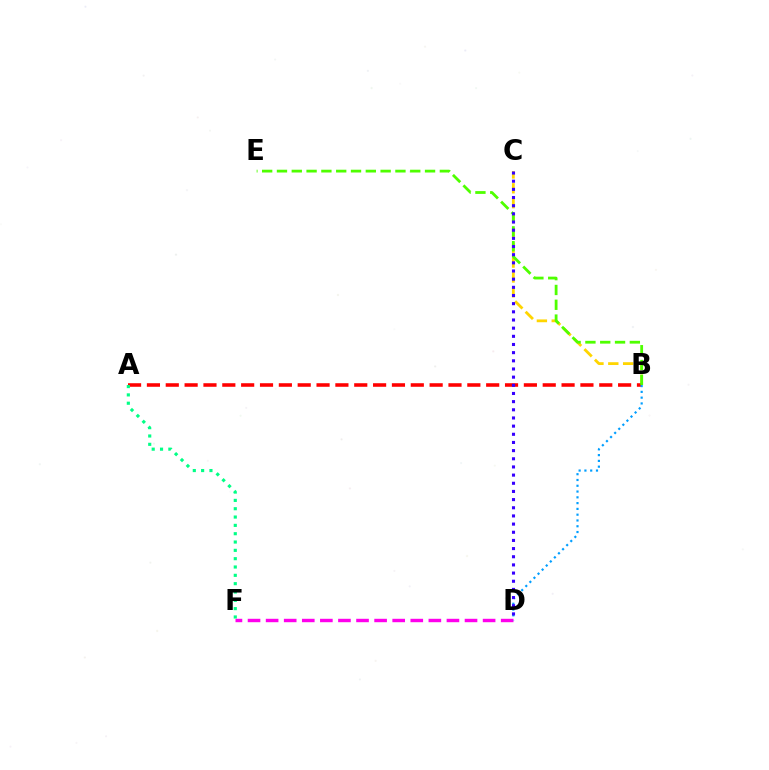{('B', 'C'): [{'color': '#ffd500', 'line_style': 'dashed', 'thickness': 2.02}], ('A', 'B'): [{'color': '#ff0000', 'line_style': 'dashed', 'thickness': 2.56}], ('D', 'F'): [{'color': '#ff00ed', 'line_style': 'dashed', 'thickness': 2.46}], ('B', 'D'): [{'color': '#009eff', 'line_style': 'dotted', 'thickness': 1.57}], ('A', 'F'): [{'color': '#00ff86', 'line_style': 'dotted', 'thickness': 2.26}], ('B', 'E'): [{'color': '#4fff00', 'line_style': 'dashed', 'thickness': 2.01}], ('C', 'D'): [{'color': '#3700ff', 'line_style': 'dotted', 'thickness': 2.22}]}